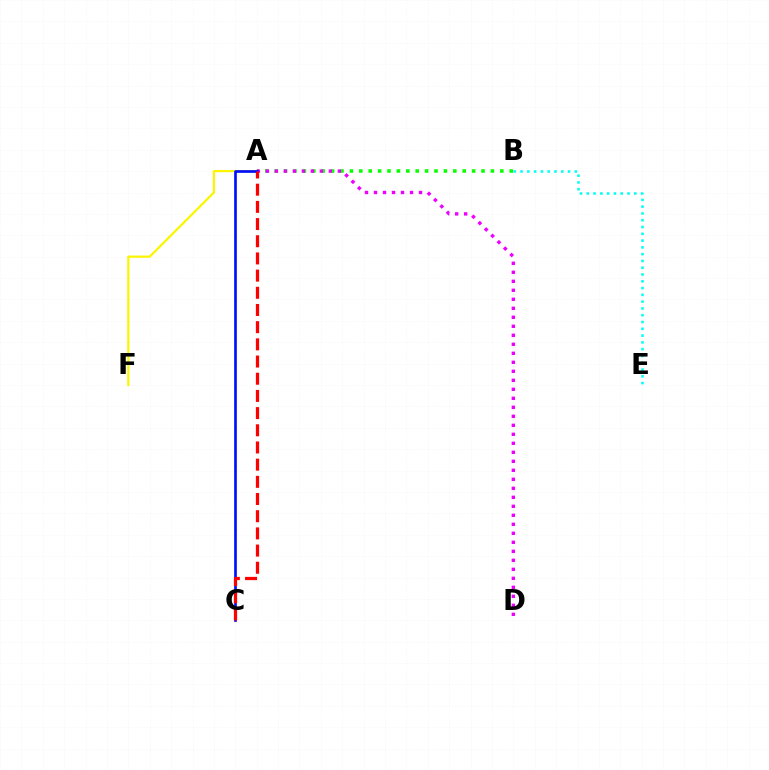{('A', 'F'): [{'color': '#fcf500', 'line_style': 'solid', 'thickness': 1.61}], ('A', 'B'): [{'color': '#08ff00', 'line_style': 'dotted', 'thickness': 2.55}], ('A', 'D'): [{'color': '#ee00ff', 'line_style': 'dotted', 'thickness': 2.45}], ('A', 'C'): [{'color': '#0010ff', 'line_style': 'solid', 'thickness': 1.93}, {'color': '#ff0000', 'line_style': 'dashed', 'thickness': 2.33}], ('B', 'E'): [{'color': '#00fff6', 'line_style': 'dotted', 'thickness': 1.84}]}